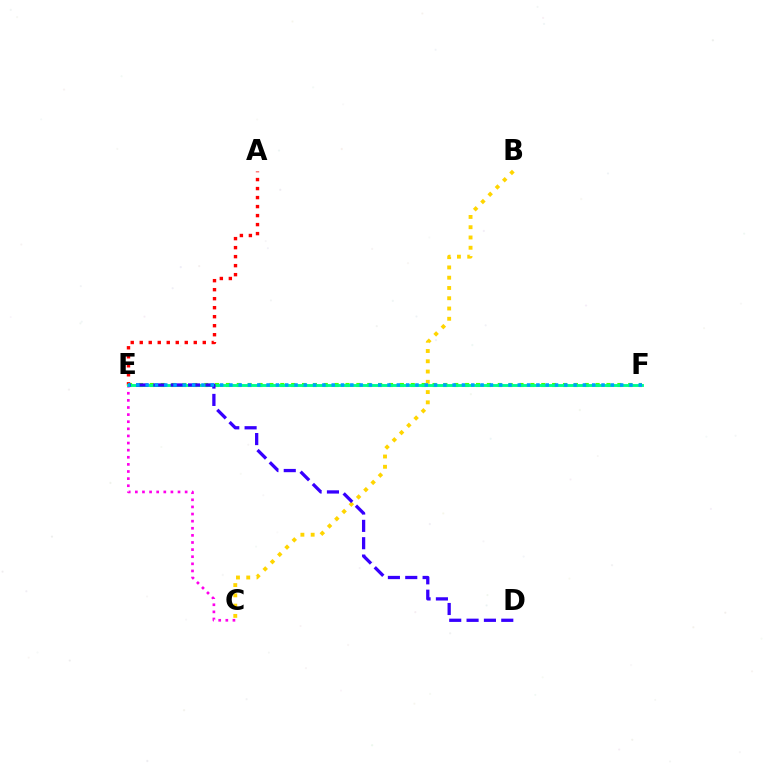{('B', 'C'): [{'color': '#ffd500', 'line_style': 'dotted', 'thickness': 2.79}], ('A', 'E'): [{'color': '#ff0000', 'line_style': 'dotted', 'thickness': 2.45}], ('E', 'F'): [{'color': '#4fff00', 'line_style': 'dotted', 'thickness': 2.95}, {'color': '#00ff86', 'line_style': 'solid', 'thickness': 2.07}, {'color': '#009eff', 'line_style': 'dotted', 'thickness': 2.53}], ('C', 'E'): [{'color': '#ff00ed', 'line_style': 'dotted', 'thickness': 1.93}], ('D', 'E'): [{'color': '#3700ff', 'line_style': 'dashed', 'thickness': 2.36}]}